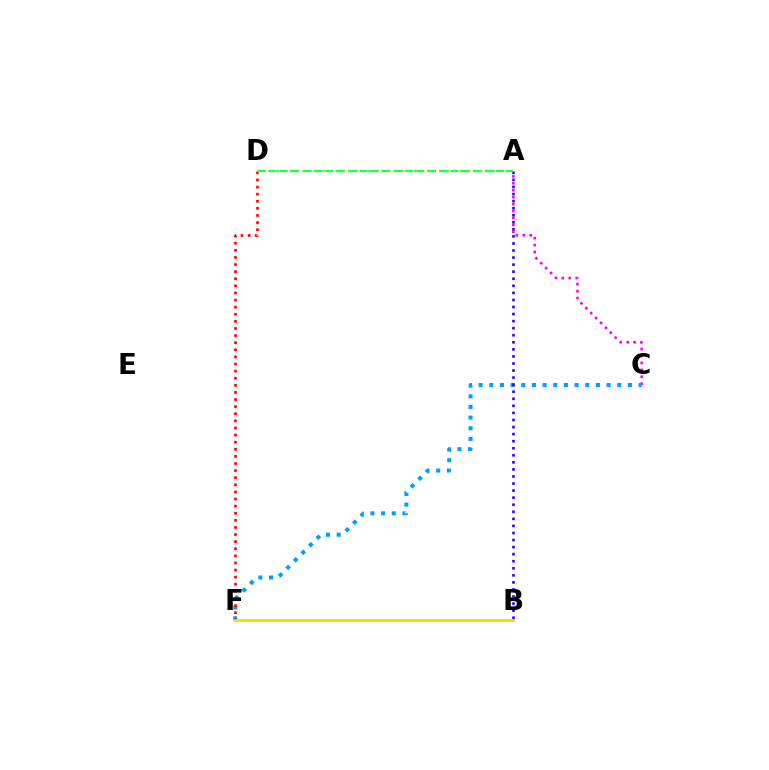{('A', 'C'): [{'color': '#ff00ed', 'line_style': 'dotted', 'thickness': 1.88}], ('A', 'D'): [{'color': '#00ff86', 'line_style': 'dashed', 'thickness': 1.55}, {'color': '#4fff00', 'line_style': 'dotted', 'thickness': 1.78}], ('C', 'F'): [{'color': '#009eff', 'line_style': 'dotted', 'thickness': 2.9}], ('D', 'F'): [{'color': '#ff0000', 'line_style': 'dotted', 'thickness': 1.93}], ('B', 'F'): [{'color': '#ffd500', 'line_style': 'solid', 'thickness': 2.0}], ('A', 'B'): [{'color': '#3700ff', 'line_style': 'dotted', 'thickness': 1.92}]}